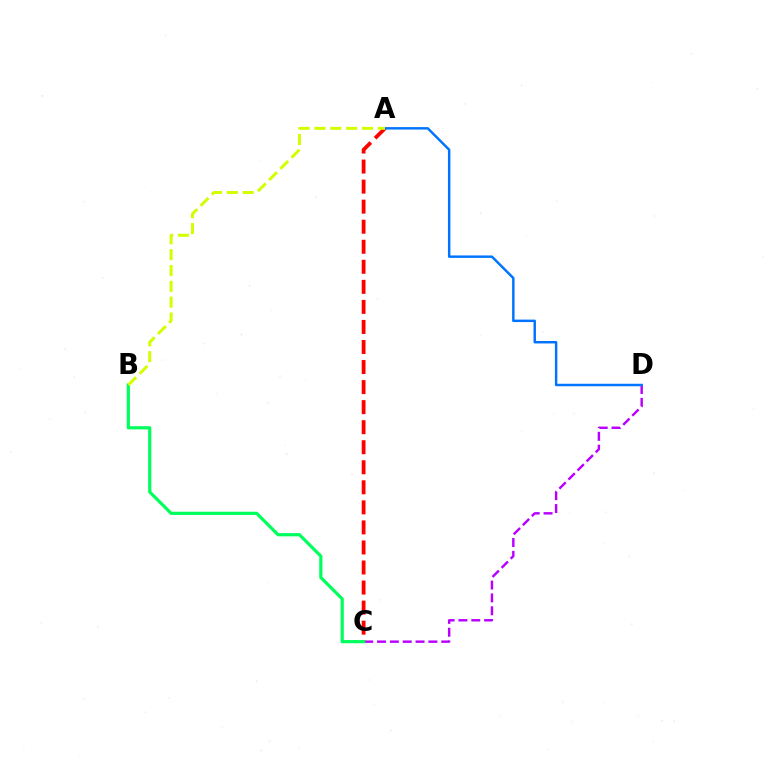{('C', 'D'): [{'color': '#b900ff', 'line_style': 'dashed', 'thickness': 1.75}], ('A', 'C'): [{'color': '#ff0000', 'line_style': 'dashed', 'thickness': 2.72}], ('A', 'D'): [{'color': '#0074ff', 'line_style': 'solid', 'thickness': 1.77}], ('B', 'C'): [{'color': '#00ff5c', 'line_style': 'solid', 'thickness': 2.3}], ('A', 'B'): [{'color': '#d1ff00', 'line_style': 'dashed', 'thickness': 2.15}]}